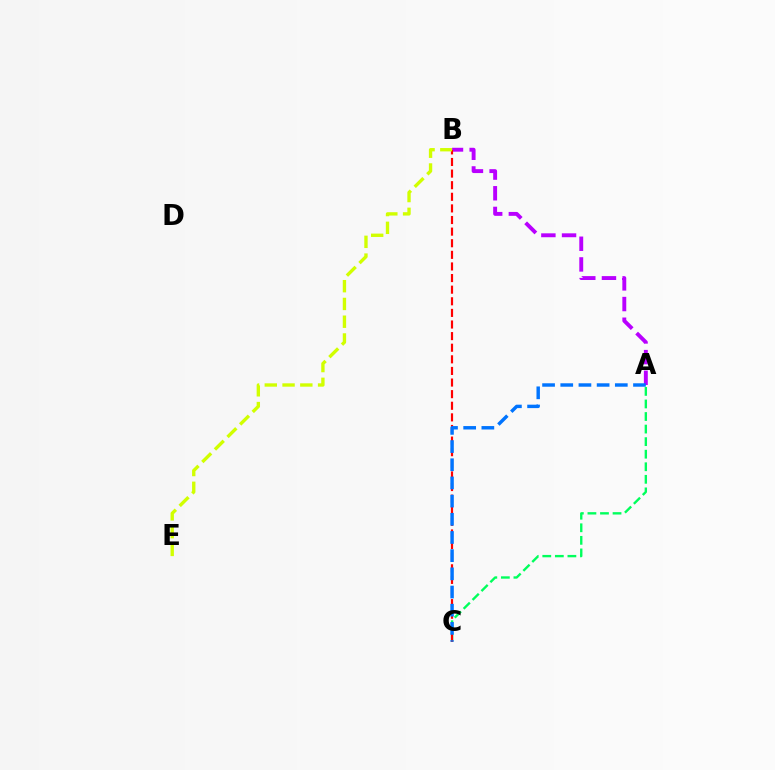{('A', 'C'): [{'color': '#00ff5c', 'line_style': 'dashed', 'thickness': 1.71}, {'color': '#0074ff', 'line_style': 'dashed', 'thickness': 2.47}], ('A', 'B'): [{'color': '#b900ff', 'line_style': 'dashed', 'thickness': 2.81}], ('B', 'C'): [{'color': '#ff0000', 'line_style': 'dashed', 'thickness': 1.58}], ('B', 'E'): [{'color': '#d1ff00', 'line_style': 'dashed', 'thickness': 2.41}]}